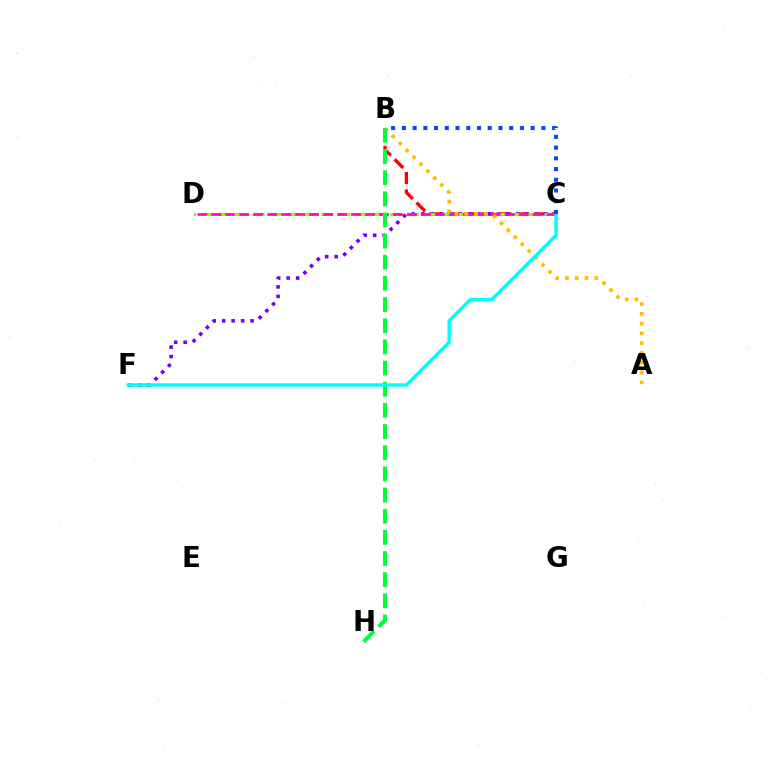{('B', 'C'): [{'color': '#ff0000', 'line_style': 'dashed', 'thickness': 2.37}, {'color': '#004bff', 'line_style': 'dotted', 'thickness': 2.92}], ('C', 'F'): [{'color': '#7200ff', 'line_style': 'dotted', 'thickness': 2.57}, {'color': '#00fff6', 'line_style': 'solid', 'thickness': 2.49}], ('C', 'D'): [{'color': '#84ff00', 'line_style': 'dashed', 'thickness': 2.33}, {'color': '#ff00cf', 'line_style': 'dashed', 'thickness': 1.9}], ('A', 'B'): [{'color': '#ffbd00', 'line_style': 'dotted', 'thickness': 2.66}], ('B', 'H'): [{'color': '#00ff39', 'line_style': 'dashed', 'thickness': 2.87}]}